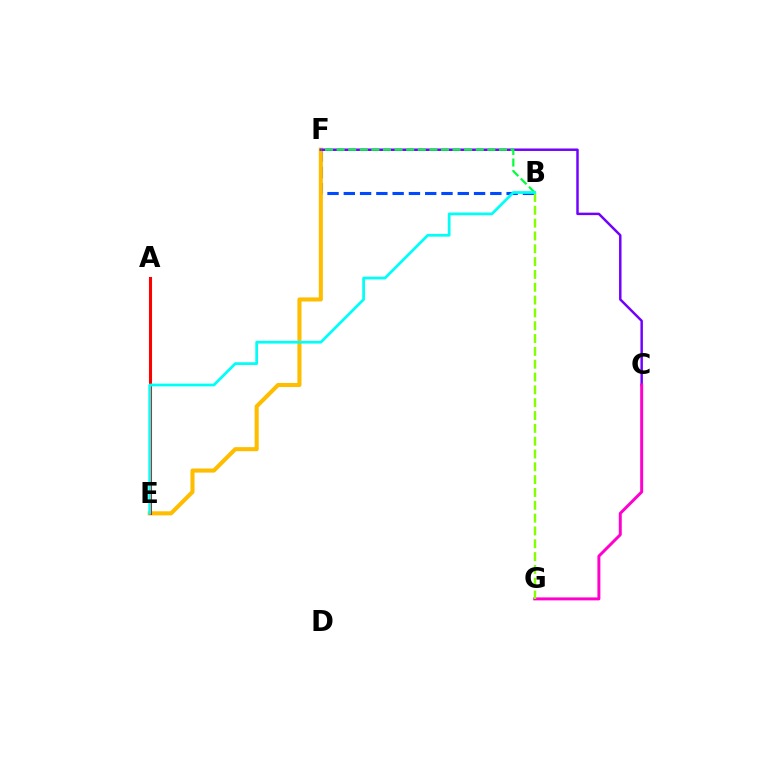{('B', 'F'): [{'color': '#004bff', 'line_style': 'dashed', 'thickness': 2.21}, {'color': '#00ff39', 'line_style': 'dashed', 'thickness': 1.58}], ('E', 'F'): [{'color': '#ffbd00', 'line_style': 'solid', 'thickness': 2.93}], ('C', 'F'): [{'color': '#7200ff', 'line_style': 'solid', 'thickness': 1.78}], ('C', 'G'): [{'color': '#ff00cf', 'line_style': 'solid', 'thickness': 2.14}], ('B', 'G'): [{'color': '#84ff00', 'line_style': 'dashed', 'thickness': 1.74}], ('A', 'E'): [{'color': '#ff0000', 'line_style': 'solid', 'thickness': 2.21}], ('B', 'E'): [{'color': '#00fff6', 'line_style': 'solid', 'thickness': 1.98}]}